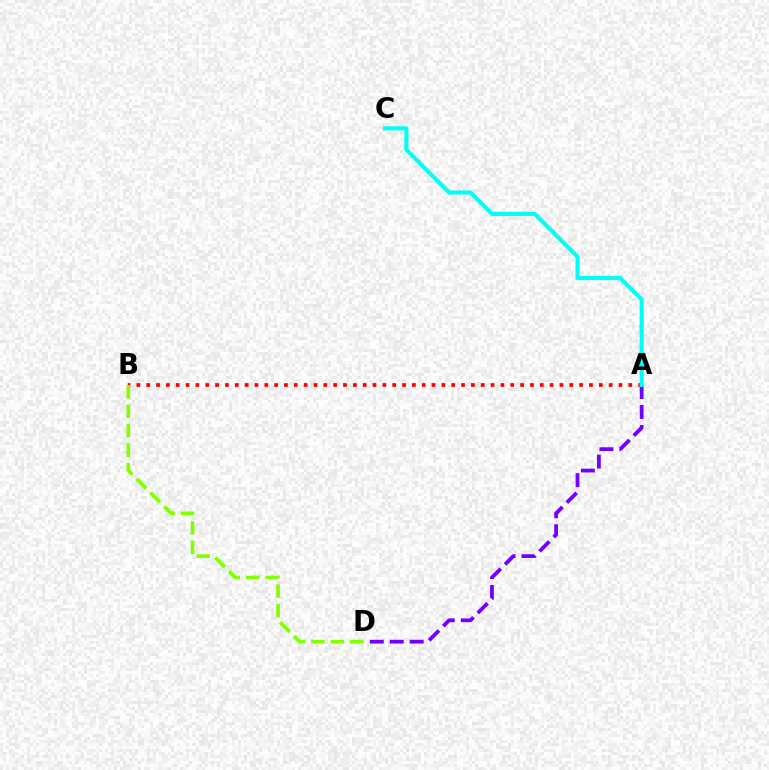{('A', 'B'): [{'color': '#ff0000', 'line_style': 'dotted', 'thickness': 2.67}], ('A', 'D'): [{'color': '#7200ff', 'line_style': 'dashed', 'thickness': 2.71}], ('A', 'C'): [{'color': '#00fff6', 'line_style': 'solid', 'thickness': 2.95}], ('B', 'D'): [{'color': '#84ff00', 'line_style': 'dashed', 'thickness': 2.64}]}